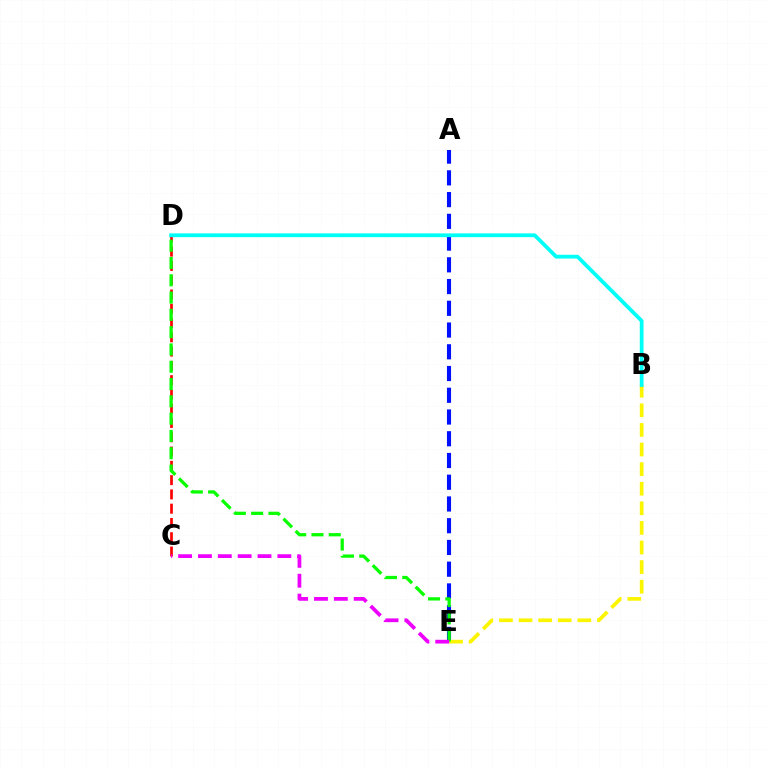{('C', 'D'): [{'color': '#ff0000', 'line_style': 'dashed', 'thickness': 1.94}], ('A', 'E'): [{'color': '#0010ff', 'line_style': 'dashed', 'thickness': 2.95}], ('B', 'E'): [{'color': '#fcf500', 'line_style': 'dashed', 'thickness': 2.66}], ('D', 'E'): [{'color': '#08ff00', 'line_style': 'dashed', 'thickness': 2.35}], ('C', 'E'): [{'color': '#ee00ff', 'line_style': 'dashed', 'thickness': 2.7}], ('B', 'D'): [{'color': '#00fff6', 'line_style': 'solid', 'thickness': 2.72}]}